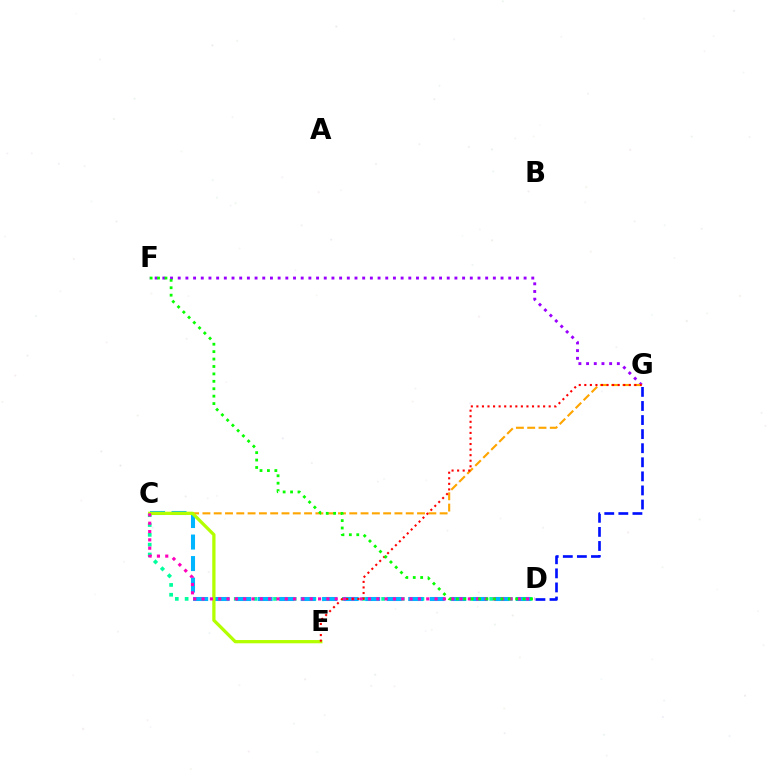{('F', 'G'): [{'color': '#9b00ff', 'line_style': 'dotted', 'thickness': 2.09}], ('C', 'D'): [{'color': '#00ff9d', 'line_style': 'dotted', 'thickness': 2.67}, {'color': '#00b5ff', 'line_style': 'dashed', 'thickness': 2.92}, {'color': '#ff00bd', 'line_style': 'dotted', 'thickness': 2.26}], ('C', 'G'): [{'color': '#ffa500', 'line_style': 'dashed', 'thickness': 1.53}], ('C', 'E'): [{'color': '#b3ff00', 'line_style': 'solid', 'thickness': 2.35}], ('D', 'G'): [{'color': '#0010ff', 'line_style': 'dashed', 'thickness': 1.91}], ('E', 'G'): [{'color': '#ff0000', 'line_style': 'dotted', 'thickness': 1.51}], ('D', 'F'): [{'color': '#08ff00', 'line_style': 'dotted', 'thickness': 2.02}]}